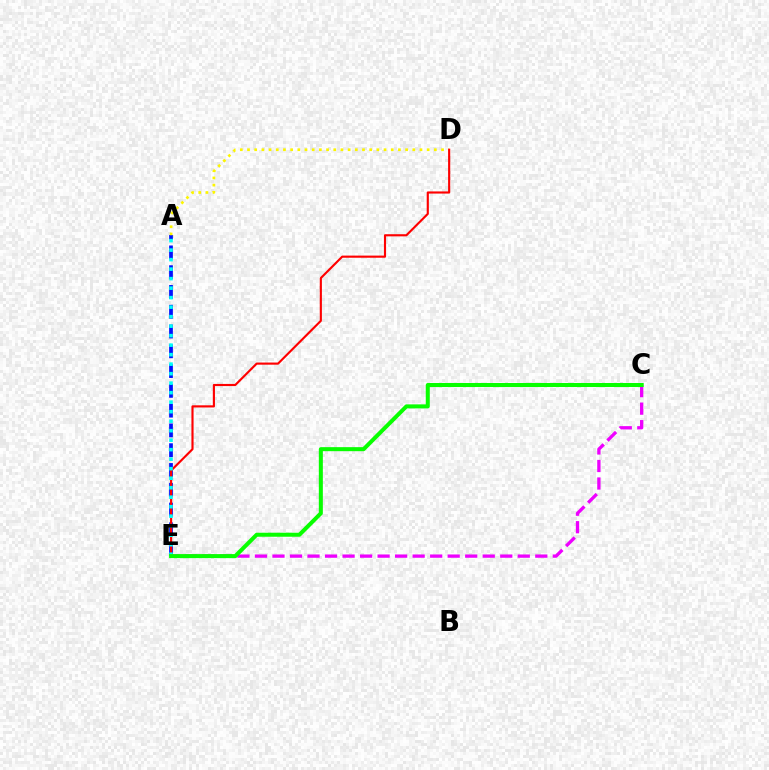{('C', 'E'): [{'color': '#ee00ff', 'line_style': 'dashed', 'thickness': 2.38}, {'color': '#08ff00', 'line_style': 'solid', 'thickness': 2.9}], ('A', 'E'): [{'color': '#0010ff', 'line_style': 'dashed', 'thickness': 2.69}, {'color': '#00fff6', 'line_style': 'dotted', 'thickness': 2.58}], ('A', 'D'): [{'color': '#fcf500', 'line_style': 'dotted', 'thickness': 1.95}], ('D', 'E'): [{'color': '#ff0000', 'line_style': 'solid', 'thickness': 1.54}]}